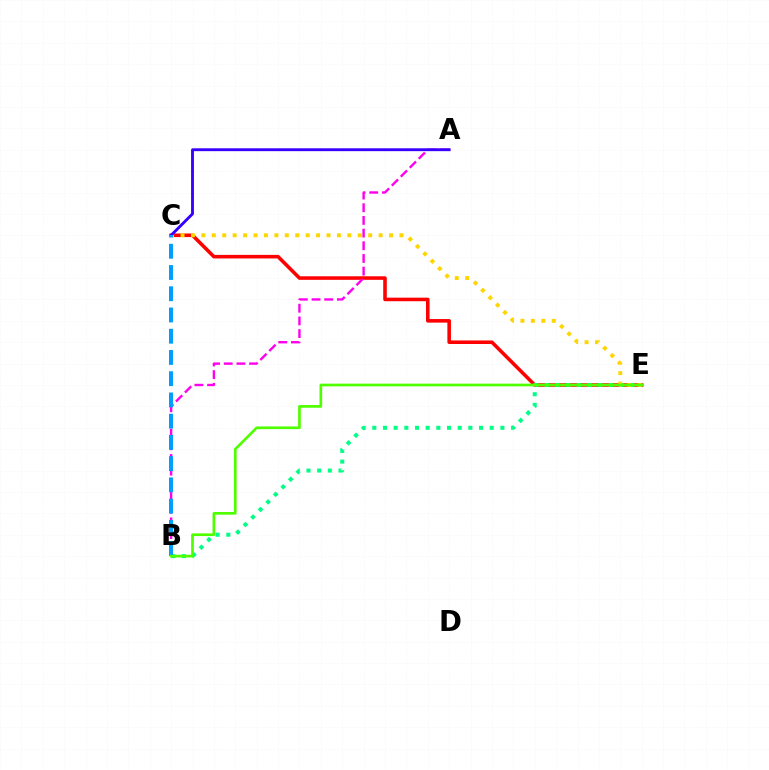{('C', 'E'): [{'color': '#ff0000', 'line_style': 'solid', 'thickness': 2.57}, {'color': '#ffd500', 'line_style': 'dotted', 'thickness': 2.83}], ('B', 'E'): [{'color': '#00ff86', 'line_style': 'dotted', 'thickness': 2.9}, {'color': '#4fff00', 'line_style': 'solid', 'thickness': 1.94}], ('A', 'B'): [{'color': '#ff00ed', 'line_style': 'dashed', 'thickness': 1.72}], ('A', 'C'): [{'color': '#3700ff', 'line_style': 'solid', 'thickness': 2.06}], ('B', 'C'): [{'color': '#009eff', 'line_style': 'dashed', 'thickness': 2.89}]}